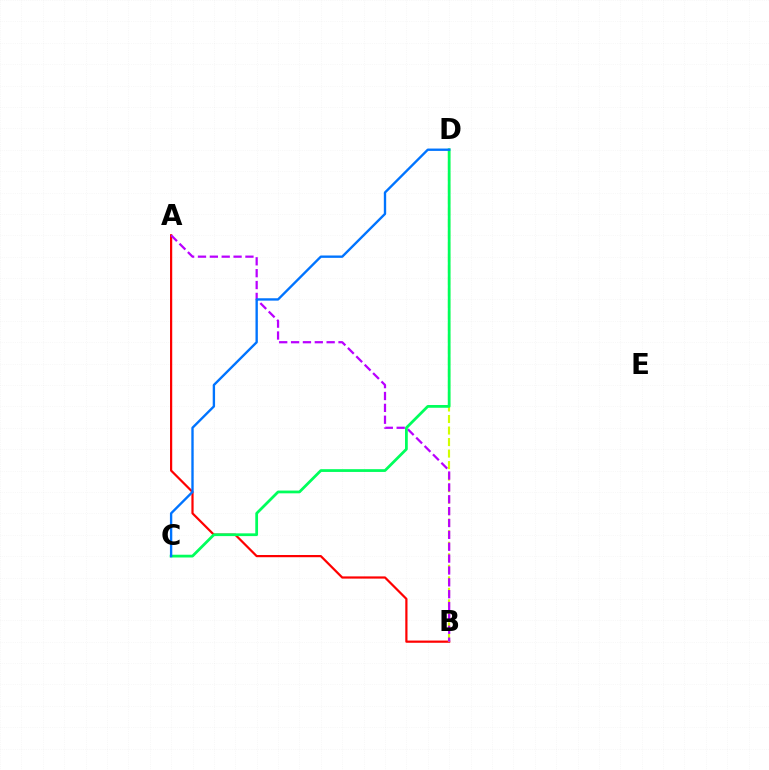{('A', 'B'): [{'color': '#ff0000', 'line_style': 'solid', 'thickness': 1.59}, {'color': '#b900ff', 'line_style': 'dashed', 'thickness': 1.61}], ('B', 'D'): [{'color': '#d1ff00', 'line_style': 'dashed', 'thickness': 1.57}], ('C', 'D'): [{'color': '#00ff5c', 'line_style': 'solid', 'thickness': 1.99}, {'color': '#0074ff', 'line_style': 'solid', 'thickness': 1.7}]}